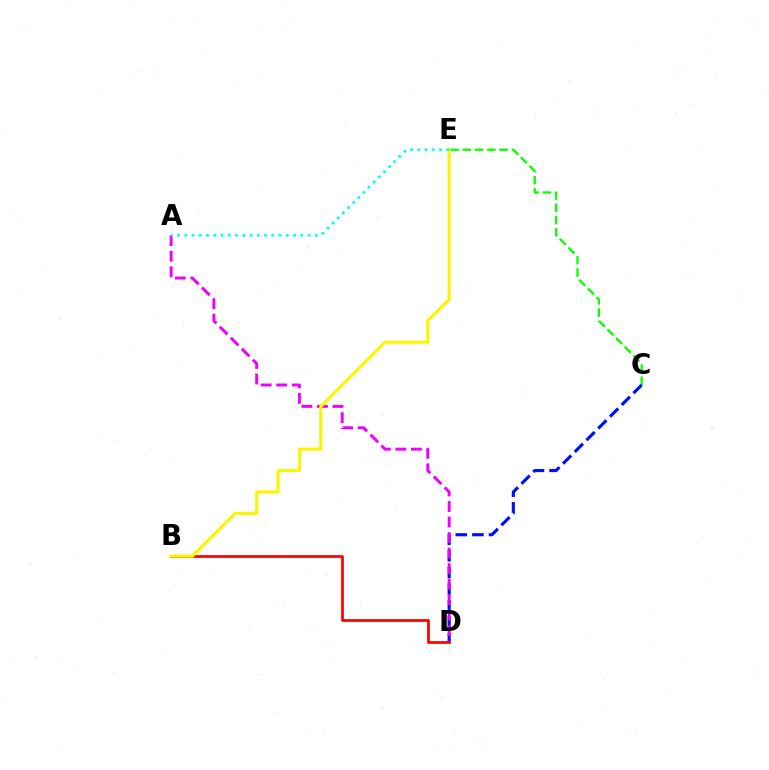{('B', 'D'): [{'color': '#ff0000', 'line_style': 'solid', 'thickness': 1.96}], ('C', 'E'): [{'color': '#08ff00', 'line_style': 'dashed', 'thickness': 1.67}], ('C', 'D'): [{'color': '#0010ff', 'line_style': 'dashed', 'thickness': 2.26}], ('A', 'D'): [{'color': '#ee00ff', 'line_style': 'dashed', 'thickness': 2.11}], ('B', 'E'): [{'color': '#fcf500', 'line_style': 'solid', 'thickness': 2.26}], ('A', 'E'): [{'color': '#00fff6', 'line_style': 'dotted', 'thickness': 1.97}]}